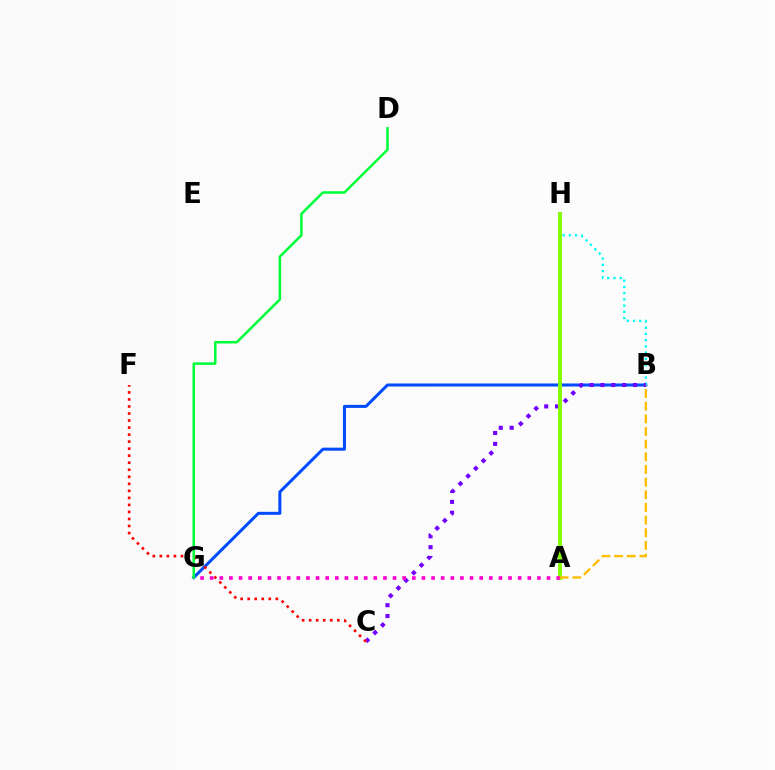{('B', 'G'): [{'color': '#004bff', 'line_style': 'solid', 'thickness': 2.17}], ('B', 'H'): [{'color': '#00fff6', 'line_style': 'dotted', 'thickness': 1.69}], ('B', 'C'): [{'color': '#7200ff', 'line_style': 'dotted', 'thickness': 2.95}], ('A', 'H'): [{'color': '#84ff00', 'line_style': 'solid', 'thickness': 2.86}], ('C', 'F'): [{'color': '#ff0000', 'line_style': 'dotted', 'thickness': 1.91}], ('A', 'G'): [{'color': '#ff00cf', 'line_style': 'dotted', 'thickness': 2.62}], ('D', 'G'): [{'color': '#00ff39', 'line_style': 'solid', 'thickness': 1.82}], ('A', 'B'): [{'color': '#ffbd00', 'line_style': 'dashed', 'thickness': 1.72}]}